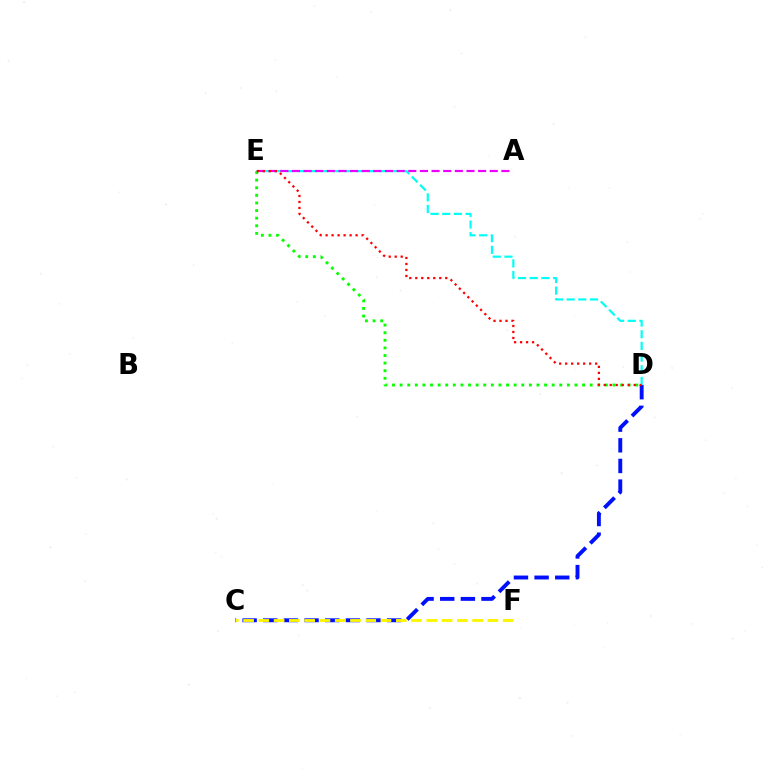{('C', 'D'): [{'color': '#0010ff', 'line_style': 'dashed', 'thickness': 2.8}], ('D', 'E'): [{'color': '#00fff6', 'line_style': 'dashed', 'thickness': 1.58}, {'color': '#08ff00', 'line_style': 'dotted', 'thickness': 2.07}, {'color': '#ff0000', 'line_style': 'dotted', 'thickness': 1.63}], ('A', 'E'): [{'color': '#ee00ff', 'line_style': 'dashed', 'thickness': 1.58}], ('C', 'F'): [{'color': '#fcf500', 'line_style': 'dashed', 'thickness': 2.07}]}